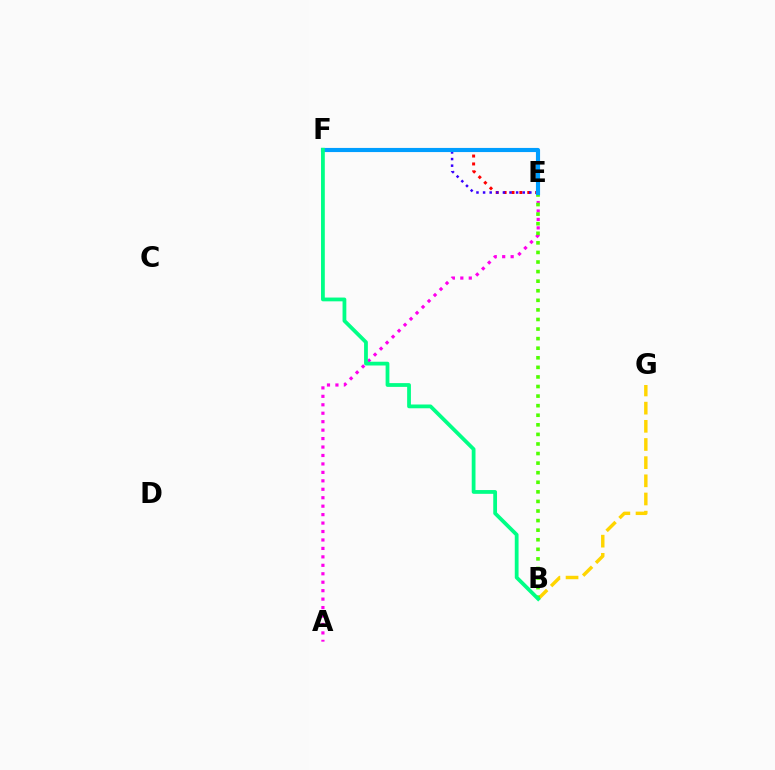{('E', 'F'): [{'color': '#ff0000', 'line_style': 'dotted', 'thickness': 2.15}, {'color': '#3700ff', 'line_style': 'dotted', 'thickness': 1.8}, {'color': '#009eff', 'line_style': 'solid', 'thickness': 2.97}], ('B', 'G'): [{'color': '#ffd500', 'line_style': 'dashed', 'thickness': 2.47}], ('A', 'E'): [{'color': '#ff00ed', 'line_style': 'dotted', 'thickness': 2.3}], ('B', 'E'): [{'color': '#4fff00', 'line_style': 'dotted', 'thickness': 2.6}], ('B', 'F'): [{'color': '#00ff86', 'line_style': 'solid', 'thickness': 2.72}]}